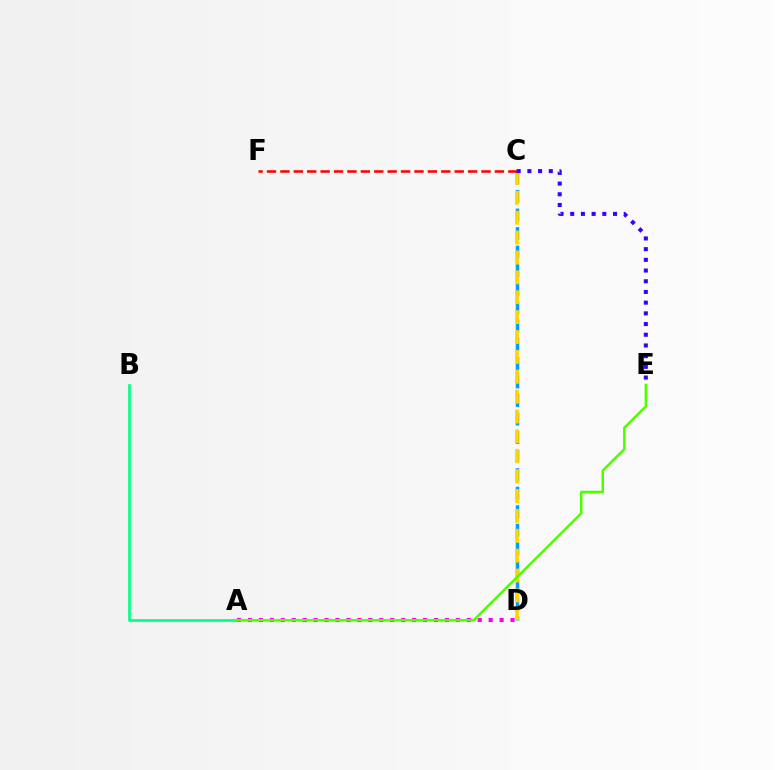{('C', 'D'): [{'color': '#009eff', 'line_style': 'dashed', 'thickness': 2.52}, {'color': '#ffd500', 'line_style': 'dashed', 'thickness': 2.7}], ('C', 'F'): [{'color': '#ff0000', 'line_style': 'dashed', 'thickness': 1.82}], ('A', 'B'): [{'color': '#00ff86', 'line_style': 'solid', 'thickness': 1.93}], ('A', 'D'): [{'color': '#ff00ed', 'line_style': 'dotted', 'thickness': 2.97}], ('C', 'E'): [{'color': '#3700ff', 'line_style': 'dotted', 'thickness': 2.91}], ('A', 'E'): [{'color': '#4fff00', 'line_style': 'solid', 'thickness': 1.78}]}